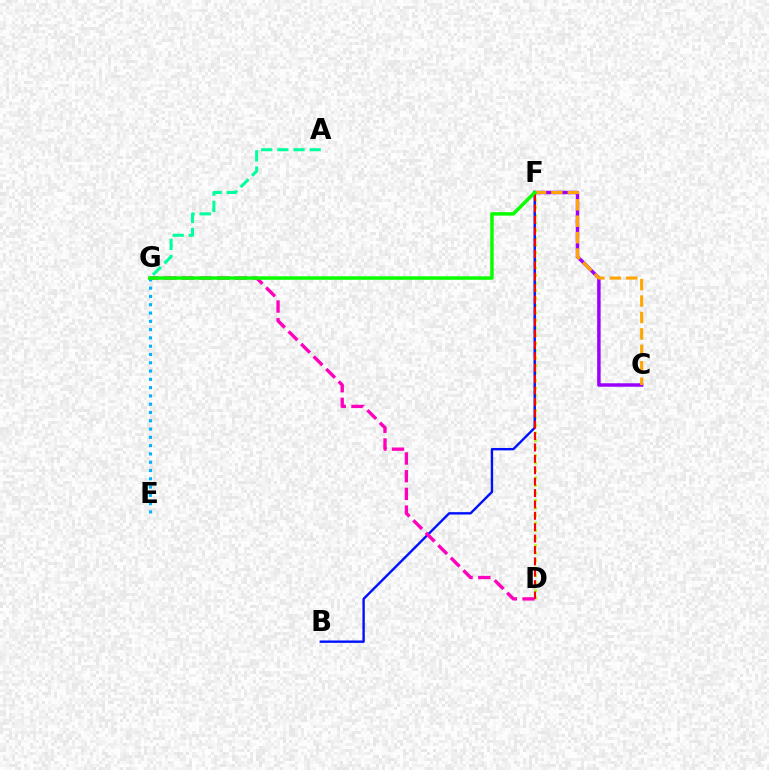{('D', 'F'): [{'color': '#b3ff00', 'line_style': 'dotted', 'thickness': 2.04}, {'color': '#ff0000', 'line_style': 'dashed', 'thickness': 1.55}], ('A', 'G'): [{'color': '#00ff9d', 'line_style': 'dashed', 'thickness': 2.19}], ('B', 'F'): [{'color': '#0010ff', 'line_style': 'solid', 'thickness': 1.71}], ('D', 'G'): [{'color': '#ff00bd', 'line_style': 'dashed', 'thickness': 2.41}], ('E', 'G'): [{'color': '#00b5ff', 'line_style': 'dotted', 'thickness': 2.25}], ('C', 'F'): [{'color': '#9b00ff', 'line_style': 'solid', 'thickness': 2.49}, {'color': '#ffa500', 'line_style': 'dashed', 'thickness': 2.23}], ('F', 'G'): [{'color': '#08ff00', 'line_style': 'solid', 'thickness': 2.51}]}